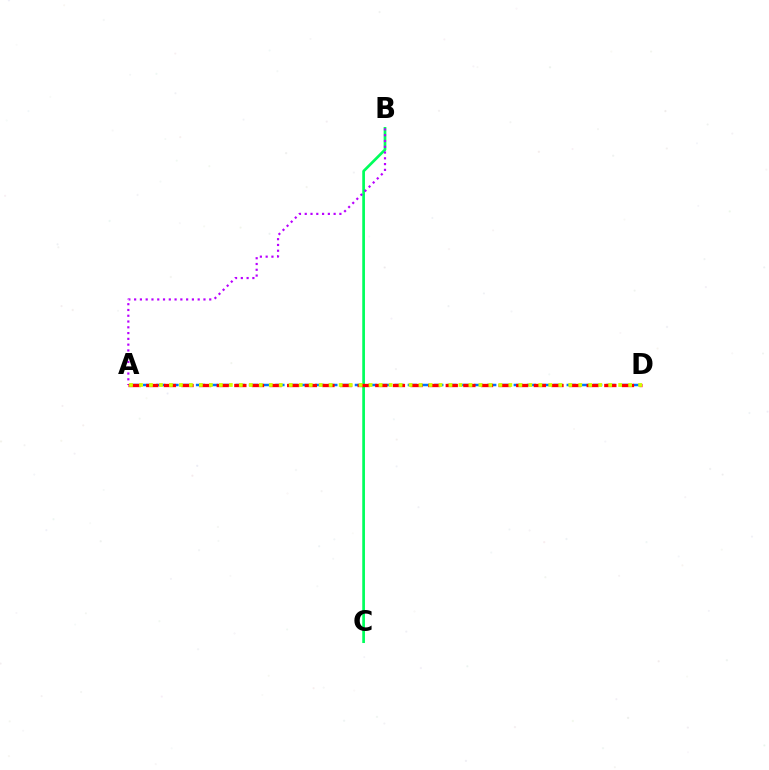{('A', 'D'): [{'color': '#0074ff', 'line_style': 'dashed', 'thickness': 1.8}, {'color': '#ff0000', 'line_style': 'dashed', 'thickness': 2.39}, {'color': '#d1ff00', 'line_style': 'dotted', 'thickness': 2.71}], ('B', 'C'): [{'color': '#00ff5c', 'line_style': 'solid', 'thickness': 1.95}], ('A', 'B'): [{'color': '#b900ff', 'line_style': 'dotted', 'thickness': 1.57}]}